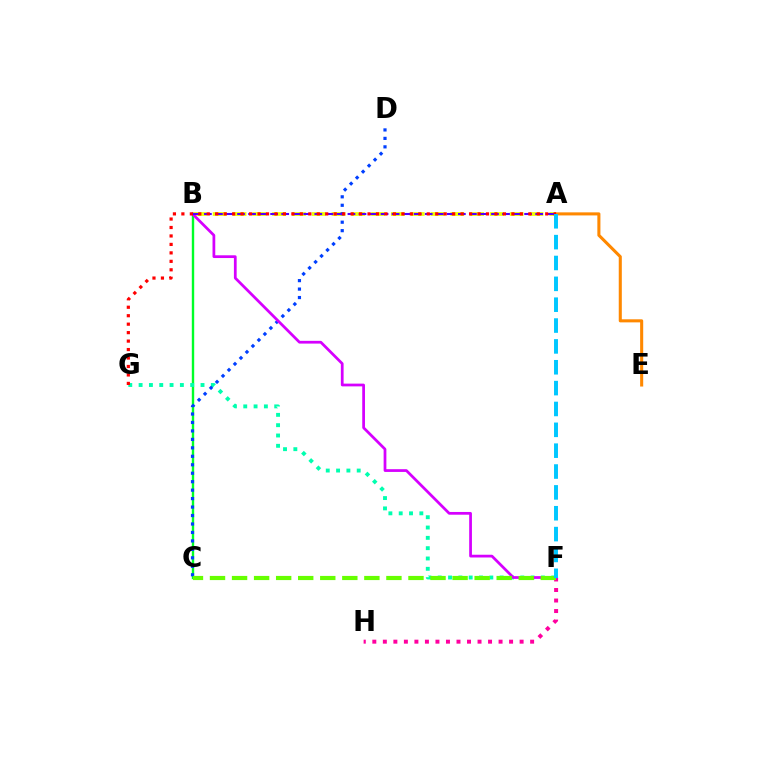{('B', 'C'): [{'color': '#00ff27', 'line_style': 'solid', 'thickness': 1.72}], ('F', 'H'): [{'color': '#ff00a0', 'line_style': 'dotted', 'thickness': 2.86}], ('A', 'B'): [{'color': '#eeff00', 'line_style': 'dashed', 'thickness': 2.69}, {'color': '#4f00ff', 'line_style': 'dashed', 'thickness': 1.5}], ('F', 'G'): [{'color': '#00ffaf', 'line_style': 'dotted', 'thickness': 2.8}], ('C', 'D'): [{'color': '#003fff', 'line_style': 'dotted', 'thickness': 2.3}], ('A', 'E'): [{'color': '#ff8800', 'line_style': 'solid', 'thickness': 2.21}], ('B', 'F'): [{'color': '#d600ff', 'line_style': 'solid', 'thickness': 1.98}], ('C', 'F'): [{'color': '#66ff00', 'line_style': 'dashed', 'thickness': 3.0}], ('A', 'G'): [{'color': '#ff0000', 'line_style': 'dotted', 'thickness': 2.3}], ('A', 'F'): [{'color': '#00c7ff', 'line_style': 'dashed', 'thickness': 2.83}]}